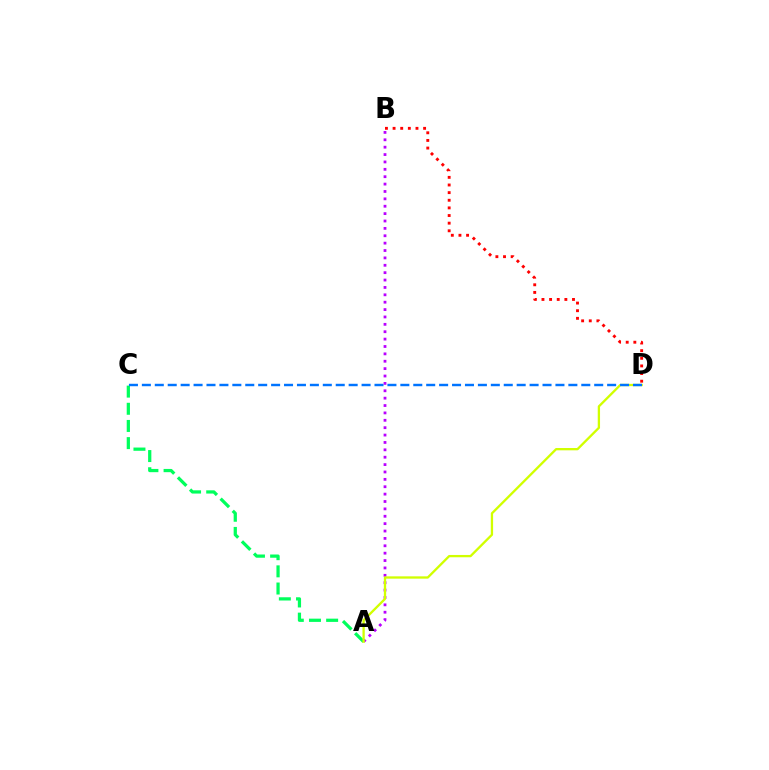{('A', 'C'): [{'color': '#00ff5c', 'line_style': 'dashed', 'thickness': 2.33}], ('A', 'B'): [{'color': '#b900ff', 'line_style': 'dotted', 'thickness': 2.01}], ('B', 'D'): [{'color': '#ff0000', 'line_style': 'dotted', 'thickness': 2.07}], ('A', 'D'): [{'color': '#d1ff00', 'line_style': 'solid', 'thickness': 1.66}], ('C', 'D'): [{'color': '#0074ff', 'line_style': 'dashed', 'thickness': 1.76}]}